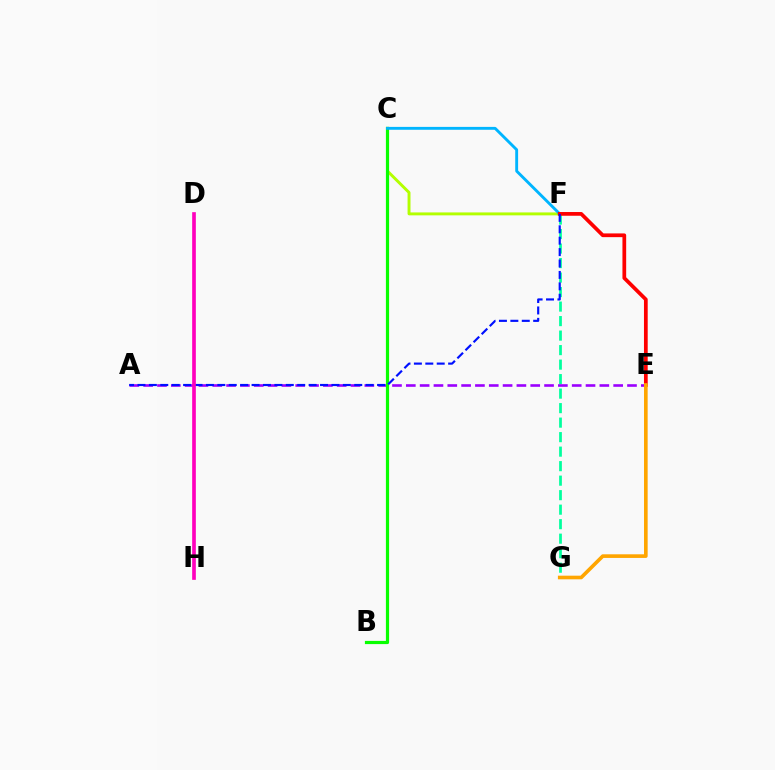{('F', 'G'): [{'color': '#00ff9d', 'line_style': 'dashed', 'thickness': 1.97}], ('A', 'E'): [{'color': '#9b00ff', 'line_style': 'dashed', 'thickness': 1.88}], ('C', 'F'): [{'color': '#b3ff00', 'line_style': 'solid', 'thickness': 2.11}, {'color': '#00b5ff', 'line_style': 'solid', 'thickness': 2.07}], ('B', 'C'): [{'color': '#08ff00', 'line_style': 'solid', 'thickness': 2.3}], ('E', 'F'): [{'color': '#ff0000', 'line_style': 'solid', 'thickness': 2.69}], ('E', 'G'): [{'color': '#ffa500', 'line_style': 'solid', 'thickness': 2.62}], ('A', 'F'): [{'color': '#0010ff', 'line_style': 'dashed', 'thickness': 1.55}], ('D', 'H'): [{'color': '#ff00bd', 'line_style': 'solid', 'thickness': 2.64}]}